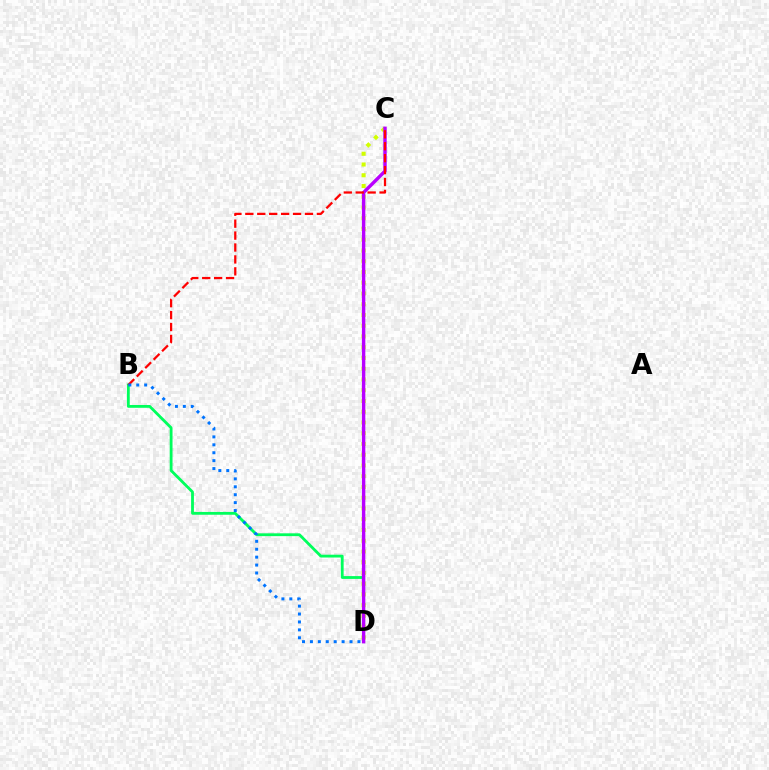{('C', 'D'): [{'color': '#d1ff00', 'line_style': 'dotted', 'thickness': 2.92}, {'color': '#b900ff', 'line_style': 'solid', 'thickness': 2.45}], ('B', 'D'): [{'color': '#00ff5c', 'line_style': 'solid', 'thickness': 2.03}, {'color': '#0074ff', 'line_style': 'dotted', 'thickness': 2.15}], ('B', 'C'): [{'color': '#ff0000', 'line_style': 'dashed', 'thickness': 1.62}]}